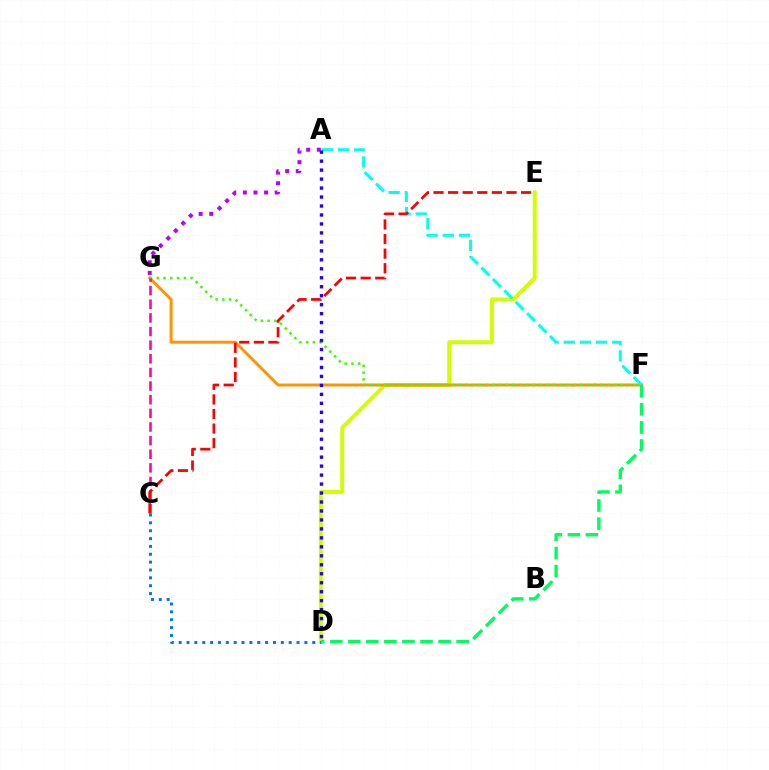{('D', 'E'): [{'color': '#d1ff00', 'line_style': 'solid', 'thickness': 2.85}], ('F', 'G'): [{'color': '#ff9400', 'line_style': 'solid', 'thickness': 2.14}, {'color': '#3dff00', 'line_style': 'dotted', 'thickness': 1.84}], ('A', 'G'): [{'color': '#b900ff', 'line_style': 'dotted', 'thickness': 2.88}], ('C', 'G'): [{'color': '#ff00ac', 'line_style': 'dashed', 'thickness': 1.85}], ('C', 'D'): [{'color': '#0074ff', 'line_style': 'dotted', 'thickness': 2.14}], ('A', 'F'): [{'color': '#00fff6', 'line_style': 'dashed', 'thickness': 2.2}], ('C', 'E'): [{'color': '#ff0000', 'line_style': 'dashed', 'thickness': 1.98}], ('D', 'F'): [{'color': '#00ff5c', 'line_style': 'dashed', 'thickness': 2.45}], ('A', 'D'): [{'color': '#2500ff', 'line_style': 'dotted', 'thickness': 2.44}]}